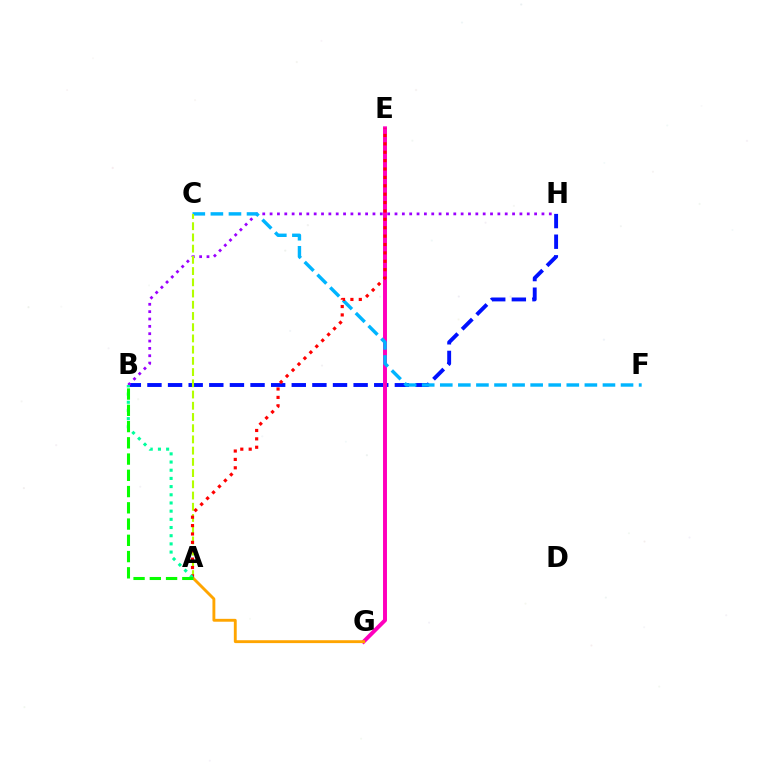{('B', 'H'): [{'color': '#0010ff', 'line_style': 'dashed', 'thickness': 2.8}, {'color': '#9b00ff', 'line_style': 'dotted', 'thickness': 2.0}], ('E', 'G'): [{'color': '#ff00bd', 'line_style': 'solid', 'thickness': 2.85}], ('C', 'F'): [{'color': '#00b5ff', 'line_style': 'dashed', 'thickness': 2.46}], ('A', 'G'): [{'color': '#ffa500', 'line_style': 'solid', 'thickness': 2.07}], ('A', 'C'): [{'color': '#b3ff00', 'line_style': 'dashed', 'thickness': 1.52}], ('A', 'E'): [{'color': '#ff0000', 'line_style': 'dotted', 'thickness': 2.28}], ('A', 'B'): [{'color': '#00ff9d', 'line_style': 'dotted', 'thickness': 2.22}, {'color': '#08ff00', 'line_style': 'dashed', 'thickness': 2.21}]}